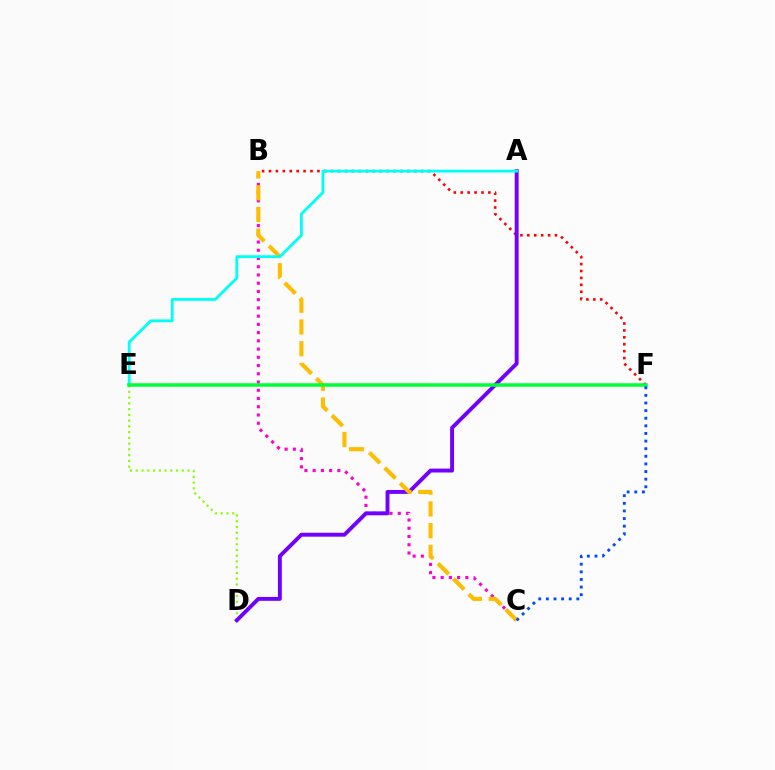{('D', 'E'): [{'color': '#84ff00', 'line_style': 'dotted', 'thickness': 1.56}], ('B', 'C'): [{'color': '#ff00cf', 'line_style': 'dotted', 'thickness': 2.24}, {'color': '#ffbd00', 'line_style': 'dashed', 'thickness': 2.95}], ('B', 'F'): [{'color': '#ff0000', 'line_style': 'dotted', 'thickness': 1.88}], ('A', 'D'): [{'color': '#7200ff', 'line_style': 'solid', 'thickness': 2.81}], ('A', 'E'): [{'color': '#00fff6', 'line_style': 'solid', 'thickness': 2.03}], ('E', 'F'): [{'color': '#00ff39', 'line_style': 'solid', 'thickness': 2.53}], ('C', 'F'): [{'color': '#004bff', 'line_style': 'dotted', 'thickness': 2.07}]}